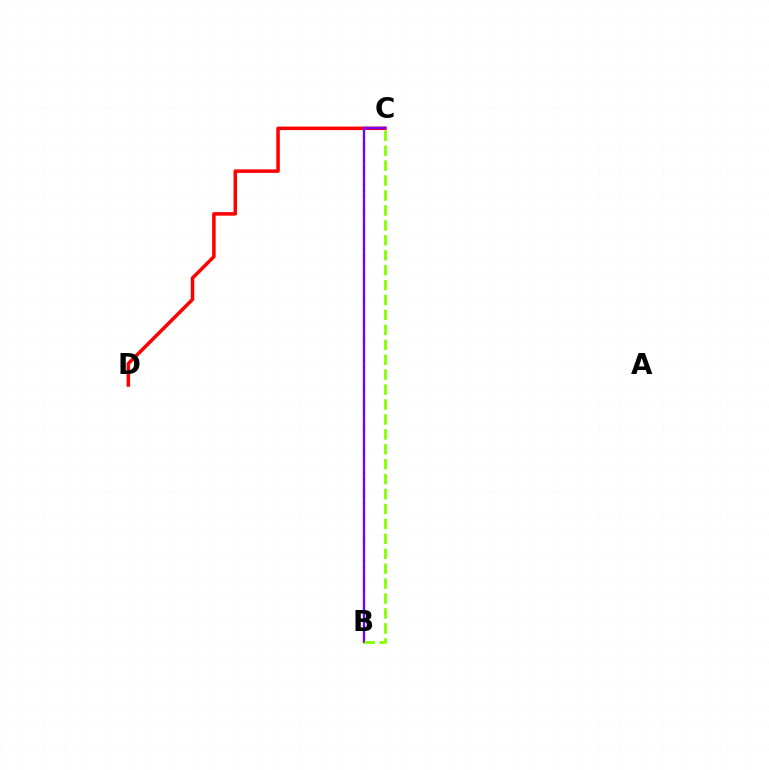{('B', 'C'): [{'color': '#00fff6', 'line_style': 'dotted', 'thickness': 1.6}, {'color': '#7200ff', 'line_style': 'solid', 'thickness': 1.68}, {'color': '#84ff00', 'line_style': 'dashed', 'thickness': 2.03}], ('C', 'D'): [{'color': '#ff0000', 'line_style': 'solid', 'thickness': 2.53}]}